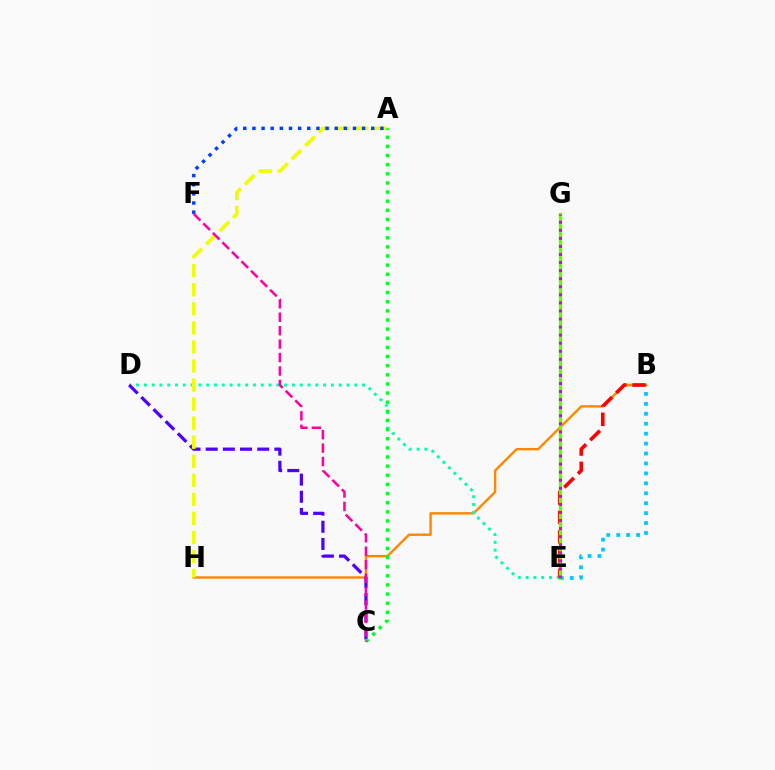{('B', 'E'): [{'color': '#00c7ff', 'line_style': 'dotted', 'thickness': 2.7}, {'color': '#ff0000', 'line_style': 'dashed', 'thickness': 2.63}], ('B', 'H'): [{'color': '#ff8800', 'line_style': 'solid', 'thickness': 1.73}], ('D', 'E'): [{'color': '#00ffaf', 'line_style': 'dotted', 'thickness': 2.12}], ('C', 'D'): [{'color': '#4f00ff', 'line_style': 'dashed', 'thickness': 2.33}], ('A', 'H'): [{'color': '#eeff00', 'line_style': 'dashed', 'thickness': 2.59}], ('A', 'F'): [{'color': '#003fff', 'line_style': 'dotted', 'thickness': 2.48}], ('E', 'G'): [{'color': '#66ff00', 'line_style': 'solid', 'thickness': 2.4}, {'color': '#d600ff', 'line_style': 'dotted', 'thickness': 2.19}], ('A', 'C'): [{'color': '#00ff27', 'line_style': 'dotted', 'thickness': 2.48}], ('C', 'F'): [{'color': '#ff00a0', 'line_style': 'dashed', 'thickness': 1.83}]}